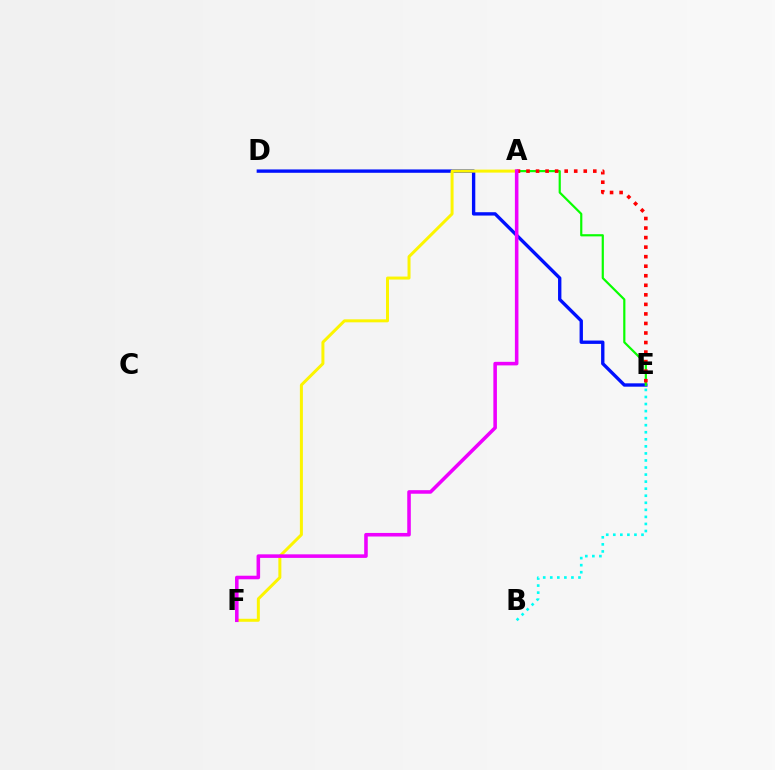{('D', 'E'): [{'color': '#0010ff', 'line_style': 'solid', 'thickness': 2.42}], ('B', 'E'): [{'color': '#00fff6', 'line_style': 'dotted', 'thickness': 1.92}], ('A', 'F'): [{'color': '#fcf500', 'line_style': 'solid', 'thickness': 2.15}, {'color': '#ee00ff', 'line_style': 'solid', 'thickness': 2.56}], ('A', 'E'): [{'color': '#08ff00', 'line_style': 'solid', 'thickness': 1.58}, {'color': '#ff0000', 'line_style': 'dotted', 'thickness': 2.59}]}